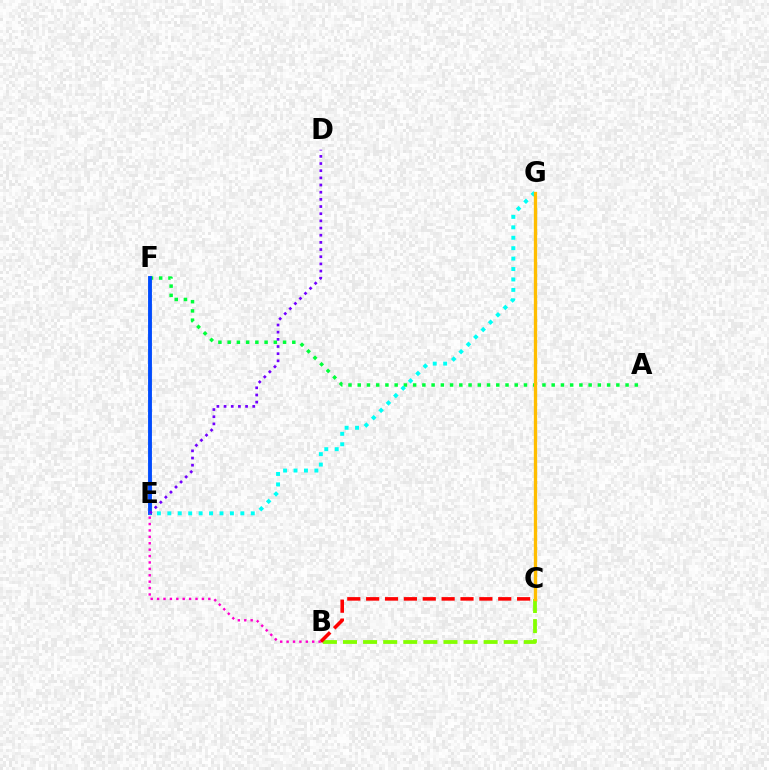{('B', 'C'): [{'color': '#84ff00', 'line_style': 'dashed', 'thickness': 2.73}, {'color': '#ff0000', 'line_style': 'dashed', 'thickness': 2.56}], ('A', 'F'): [{'color': '#00ff39', 'line_style': 'dotted', 'thickness': 2.51}], ('E', 'F'): [{'color': '#004bff', 'line_style': 'solid', 'thickness': 2.79}], ('E', 'G'): [{'color': '#00fff6', 'line_style': 'dotted', 'thickness': 2.83}], ('B', 'E'): [{'color': '#ff00cf', 'line_style': 'dotted', 'thickness': 1.74}], ('D', 'E'): [{'color': '#7200ff', 'line_style': 'dotted', 'thickness': 1.95}], ('C', 'G'): [{'color': '#ffbd00', 'line_style': 'solid', 'thickness': 2.39}]}